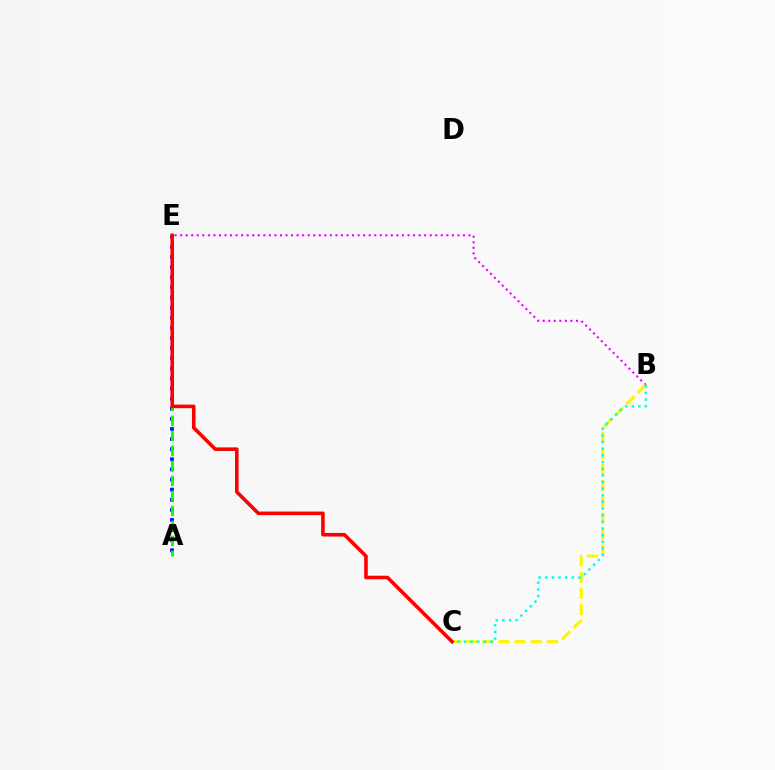{('A', 'E'): [{'color': '#0010ff', 'line_style': 'dotted', 'thickness': 2.75}, {'color': '#08ff00', 'line_style': 'dashed', 'thickness': 2.04}], ('B', 'E'): [{'color': '#ee00ff', 'line_style': 'dotted', 'thickness': 1.51}], ('B', 'C'): [{'color': '#fcf500', 'line_style': 'dashed', 'thickness': 2.19}, {'color': '#00fff6', 'line_style': 'dotted', 'thickness': 1.8}], ('C', 'E'): [{'color': '#ff0000', 'line_style': 'solid', 'thickness': 2.57}]}